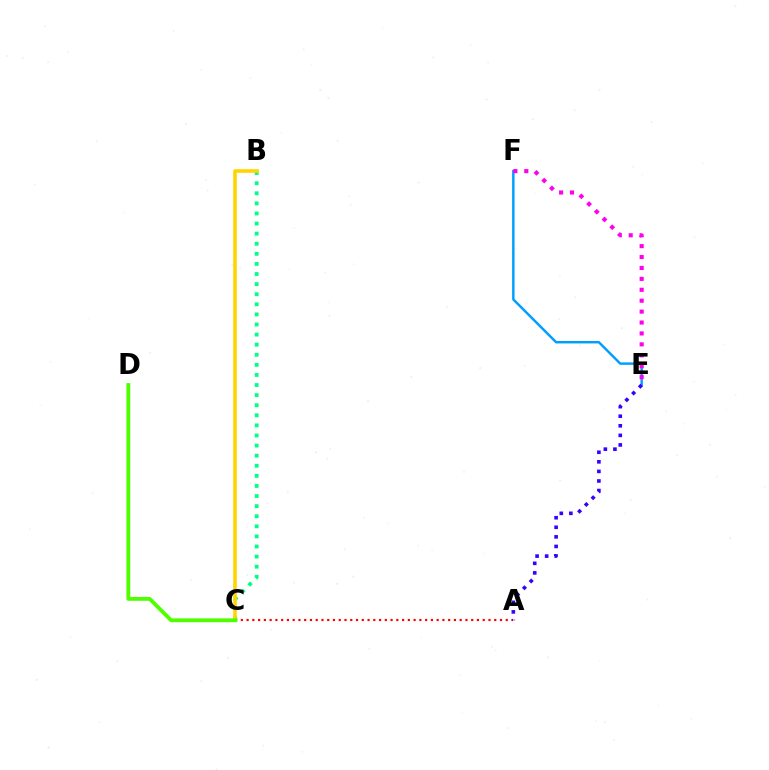{('B', 'C'): [{'color': '#00ff86', 'line_style': 'dotted', 'thickness': 2.74}, {'color': '#ffd500', 'line_style': 'solid', 'thickness': 2.61}], ('A', 'C'): [{'color': '#ff0000', 'line_style': 'dotted', 'thickness': 1.56}], ('C', 'D'): [{'color': '#4fff00', 'line_style': 'solid', 'thickness': 2.76}], ('E', 'F'): [{'color': '#009eff', 'line_style': 'solid', 'thickness': 1.76}, {'color': '#ff00ed', 'line_style': 'dotted', 'thickness': 2.97}], ('A', 'E'): [{'color': '#3700ff', 'line_style': 'dotted', 'thickness': 2.6}]}